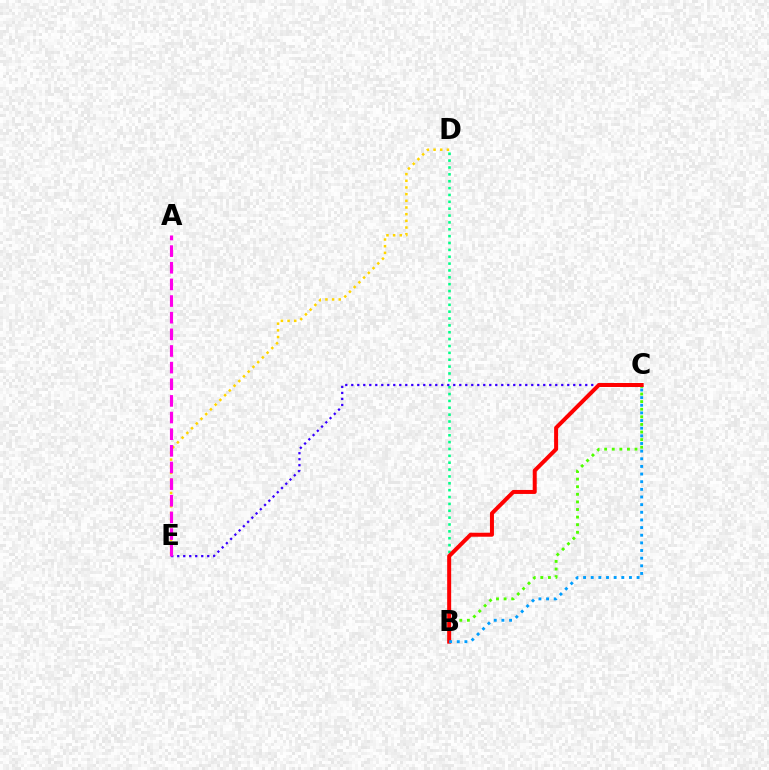{('B', 'D'): [{'color': '#00ff86', 'line_style': 'dotted', 'thickness': 1.87}], ('D', 'E'): [{'color': '#ffd500', 'line_style': 'dotted', 'thickness': 1.81}], ('C', 'E'): [{'color': '#3700ff', 'line_style': 'dotted', 'thickness': 1.63}], ('A', 'E'): [{'color': '#ff00ed', 'line_style': 'dashed', 'thickness': 2.26}], ('B', 'C'): [{'color': '#4fff00', 'line_style': 'dotted', 'thickness': 2.06}, {'color': '#ff0000', 'line_style': 'solid', 'thickness': 2.88}, {'color': '#009eff', 'line_style': 'dotted', 'thickness': 2.08}]}